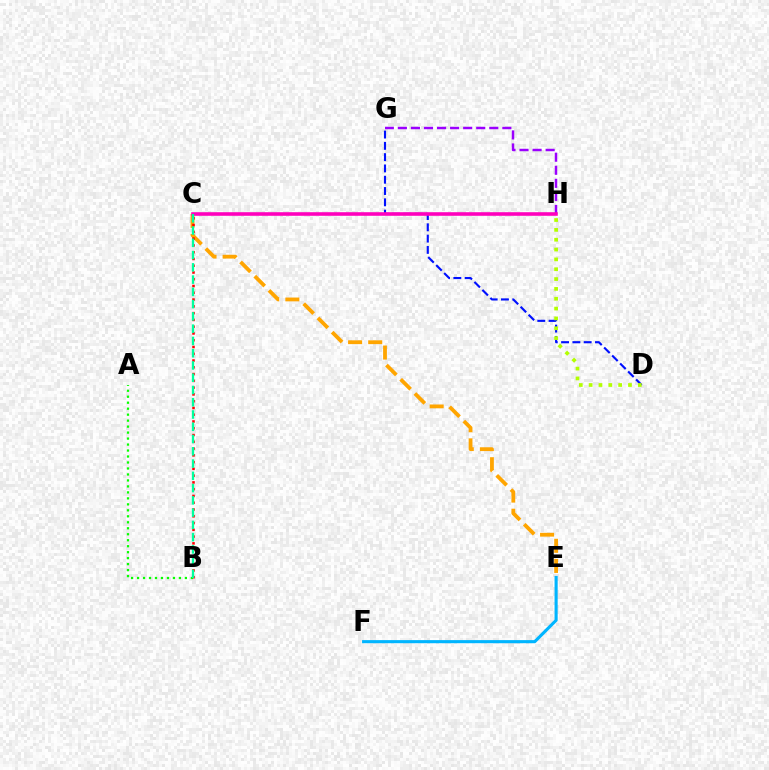{('C', 'E'): [{'color': '#ffa500', 'line_style': 'dashed', 'thickness': 2.73}], ('D', 'G'): [{'color': '#0010ff', 'line_style': 'dashed', 'thickness': 1.53}], ('D', 'H'): [{'color': '#b3ff00', 'line_style': 'dotted', 'thickness': 2.67}], ('G', 'H'): [{'color': '#9b00ff', 'line_style': 'dashed', 'thickness': 1.77}], ('B', 'C'): [{'color': '#ff0000', 'line_style': 'dotted', 'thickness': 1.84}, {'color': '#00ff9d', 'line_style': 'dashed', 'thickness': 1.67}], ('C', 'H'): [{'color': '#ff00bd', 'line_style': 'solid', 'thickness': 2.58}], ('A', 'B'): [{'color': '#08ff00', 'line_style': 'dotted', 'thickness': 1.62}], ('E', 'F'): [{'color': '#00b5ff', 'line_style': 'solid', 'thickness': 2.23}]}